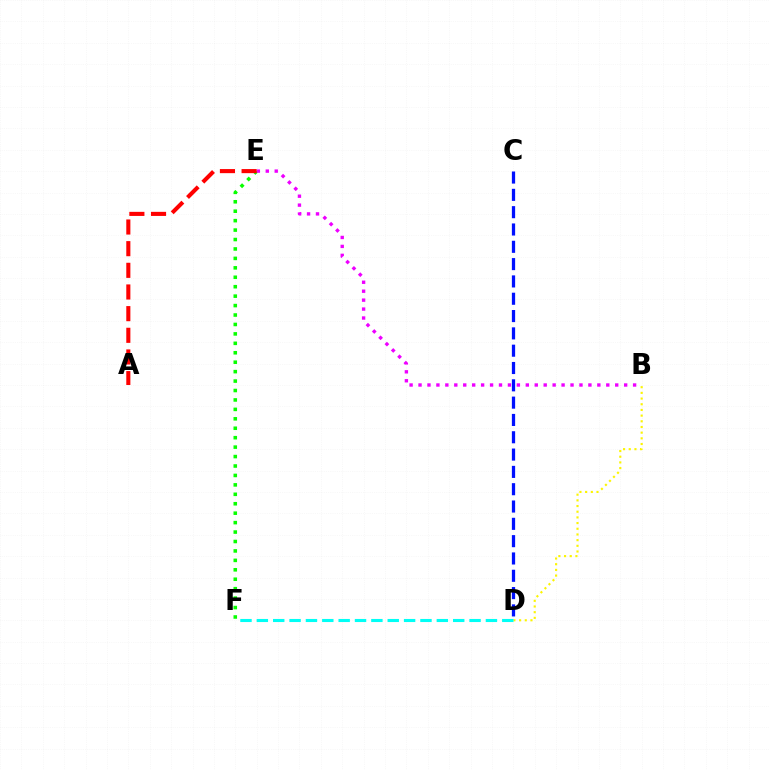{('B', 'D'): [{'color': '#fcf500', 'line_style': 'dotted', 'thickness': 1.54}], ('E', 'F'): [{'color': '#08ff00', 'line_style': 'dotted', 'thickness': 2.56}], ('D', 'F'): [{'color': '#00fff6', 'line_style': 'dashed', 'thickness': 2.22}], ('C', 'D'): [{'color': '#0010ff', 'line_style': 'dashed', 'thickness': 2.35}], ('B', 'E'): [{'color': '#ee00ff', 'line_style': 'dotted', 'thickness': 2.43}], ('A', 'E'): [{'color': '#ff0000', 'line_style': 'dashed', 'thickness': 2.94}]}